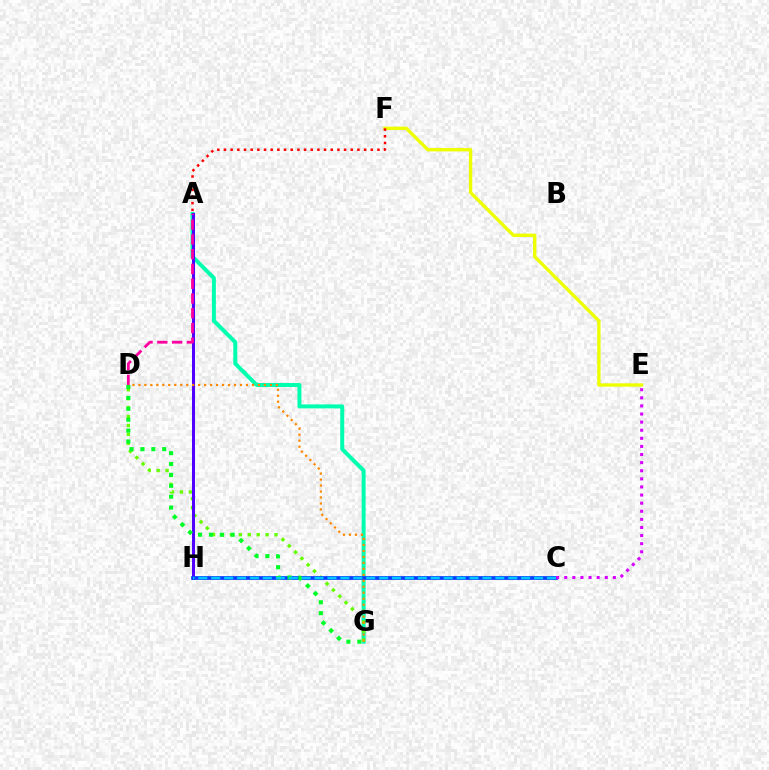{('E', 'F'): [{'color': '#eeff00', 'line_style': 'solid', 'thickness': 2.41}], ('A', 'F'): [{'color': '#ff0000', 'line_style': 'dotted', 'thickness': 1.81}], ('A', 'G'): [{'color': '#00ffaf', 'line_style': 'solid', 'thickness': 2.86}], ('D', 'G'): [{'color': '#66ff00', 'line_style': 'dotted', 'thickness': 2.42}, {'color': '#00ff27', 'line_style': 'dotted', 'thickness': 2.96}, {'color': '#ff8800', 'line_style': 'dotted', 'thickness': 1.62}], ('A', 'H'): [{'color': '#4f00ff', 'line_style': 'solid', 'thickness': 2.17}], ('C', 'H'): [{'color': '#003fff', 'line_style': 'solid', 'thickness': 2.68}, {'color': '#00c7ff', 'line_style': 'dashed', 'thickness': 1.75}], ('C', 'E'): [{'color': '#d600ff', 'line_style': 'dotted', 'thickness': 2.2}], ('A', 'D'): [{'color': '#ff00a0', 'line_style': 'dashed', 'thickness': 2.01}]}